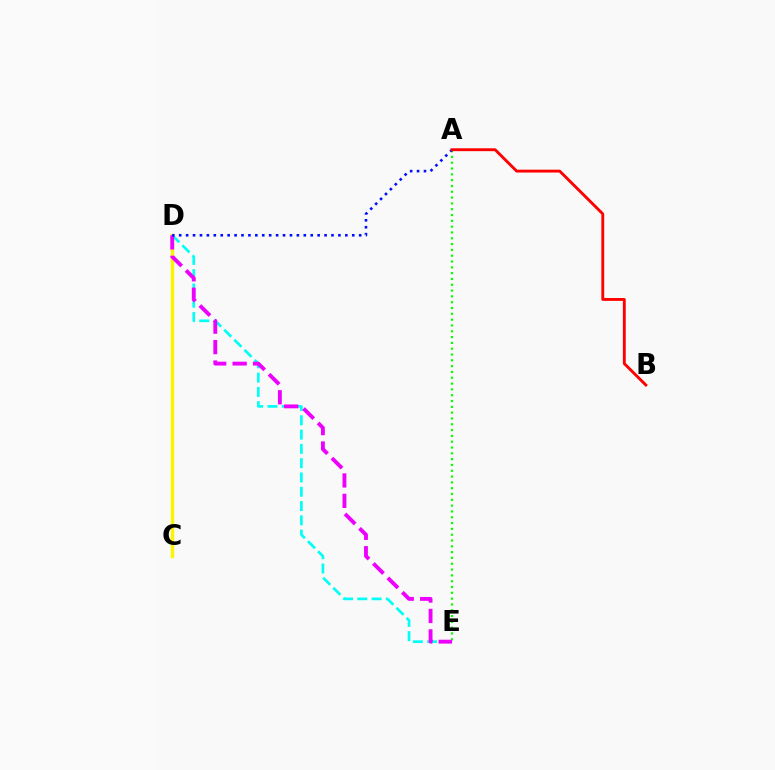{('A', 'E'): [{'color': '#08ff00', 'line_style': 'dotted', 'thickness': 1.58}], ('C', 'D'): [{'color': '#fcf500', 'line_style': 'solid', 'thickness': 2.46}], ('D', 'E'): [{'color': '#00fff6', 'line_style': 'dashed', 'thickness': 1.94}, {'color': '#ee00ff', 'line_style': 'dashed', 'thickness': 2.78}], ('A', 'D'): [{'color': '#0010ff', 'line_style': 'dotted', 'thickness': 1.88}], ('A', 'B'): [{'color': '#ff0000', 'line_style': 'solid', 'thickness': 2.06}]}